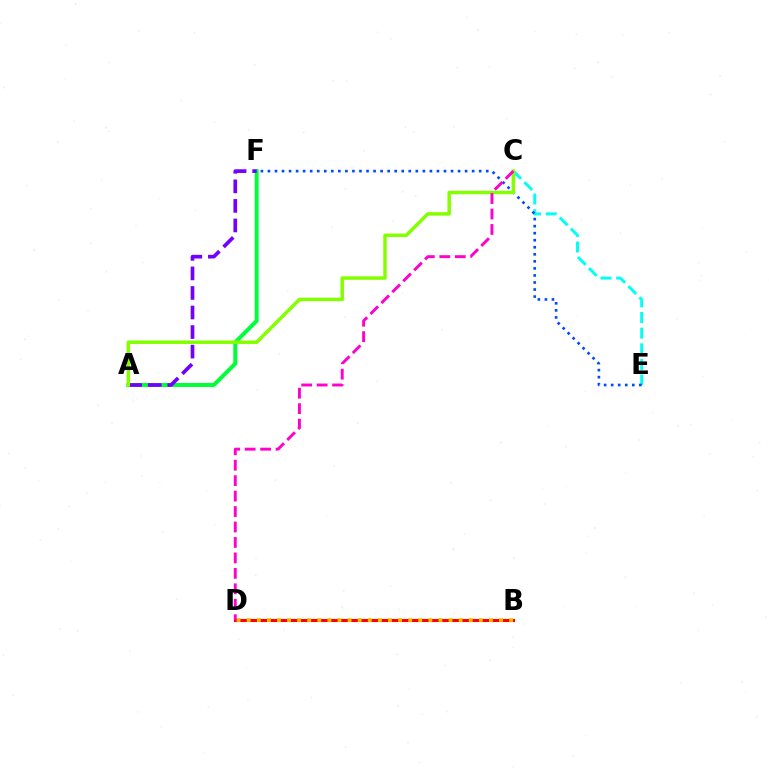{('B', 'D'): [{'color': '#ff0000', 'line_style': 'solid', 'thickness': 2.21}, {'color': '#ffbd00', 'line_style': 'dotted', 'thickness': 2.74}], ('C', 'E'): [{'color': '#00fff6', 'line_style': 'dashed', 'thickness': 2.13}], ('A', 'F'): [{'color': '#00ff39', 'line_style': 'solid', 'thickness': 2.87}, {'color': '#7200ff', 'line_style': 'dashed', 'thickness': 2.66}], ('E', 'F'): [{'color': '#004bff', 'line_style': 'dotted', 'thickness': 1.91}], ('A', 'C'): [{'color': '#84ff00', 'line_style': 'solid', 'thickness': 2.51}], ('C', 'D'): [{'color': '#ff00cf', 'line_style': 'dashed', 'thickness': 2.1}]}